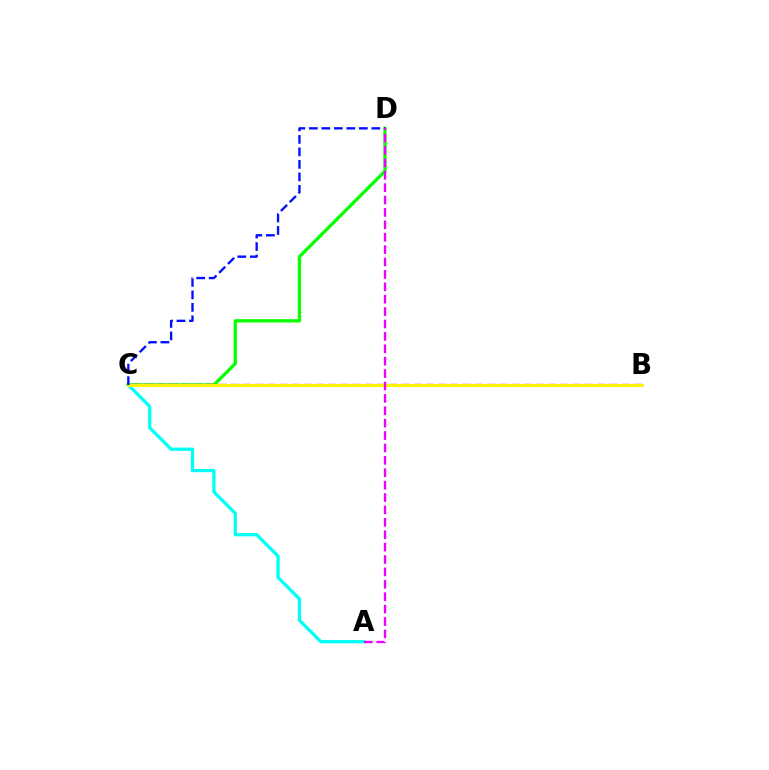{('A', 'C'): [{'color': '#00fff6', 'line_style': 'solid', 'thickness': 2.36}], ('C', 'D'): [{'color': '#08ff00', 'line_style': 'solid', 'thickness': 2.39}, {'color': '#0010ff', 'line_style': 'dashed', 'thickness': 1.7}], ('B', 'C'): [{'color': '#ff0000', 'line_style': 'dashed', 'thickness': 1.66}, {'color': '#fcf500', 'line_style': 'solid', 'thickness': 2.17}], ('A', 'D'): [{'color': '#ee00ff', 'line_style': 'dashed', 'thickness': 1.68}]}